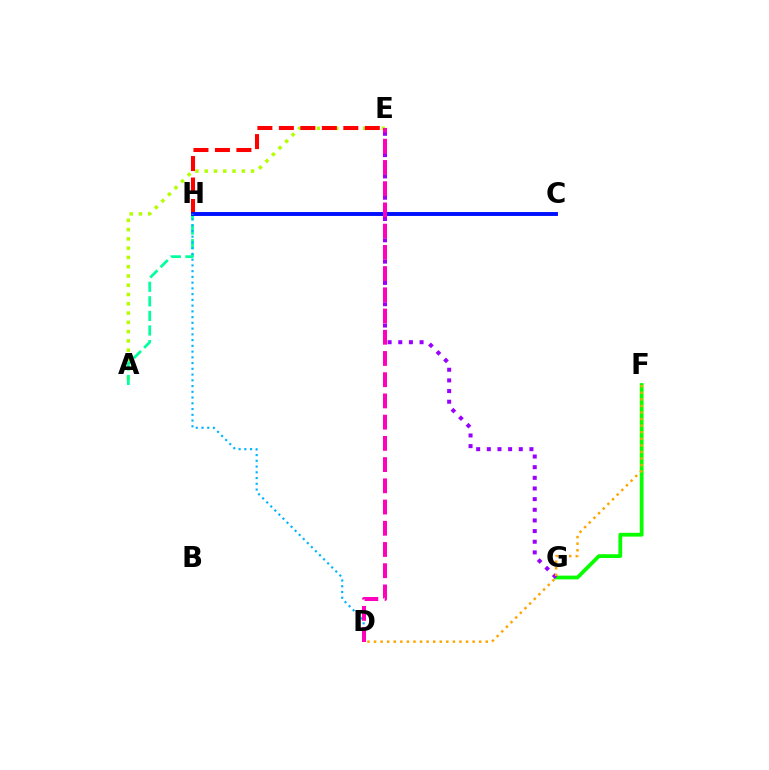{('A', 'E'): [{'color': '#b3ff00', 'line_style': 'dotted', 'thickness': 2.52}], ('A', 'H'): [{'color': '#00ff9d', 'line_style': 'dashed', 'thickness': 1.98}], ('E', 'H'): [{'color': '#ff0000', 'line_style': 'dashed', 'thickness': 2.92}], ('F', 'G'): [{'color': '#08ff00', 'line_style': 'solid', 'thickness': 2.72}], ('C', 'H'): [{'color': '#0010ff', 'line_style': 'solid', 'thickness': 2.81}], ('E', 'G'): [{'color': '#9b00ff', 'line_style': 'dotted', 'thickness': 2.89}], ('D', 'H'): [{'color': '#00b5ff', 'line_style': 'dotted', 'thickness': 1.56}], ('D', 'F'): [{'color': '#ffa500', 'line_style': 'dotted', 'thickness': 1.79}], ('D', 'E'): [{'color': '#ff00bd', 'line_style': 'dashed', 'thickness': 2.88}]}